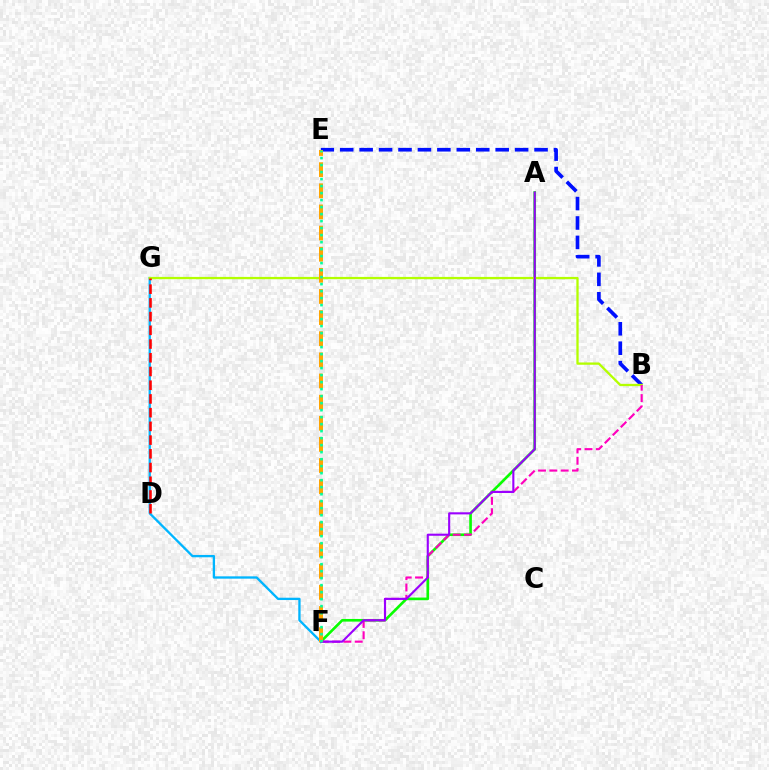{('B', 'E'): [{'color': '#0010ff', 'line_style': 'dashed', 'thickness': 2.64}], ('A', 'F'): [{'color': '#08ff00', 'line_style': 'solid', 'thickness': 1.91}, {'color': '#9b00ff', 'line_style': 'solid', 'thickness': 1.51}], ('F', 'G'): [{'color': '#00b5ff', 'line_style': 'solid', 'thickness': 1.67}], ('B', 'G'): [{'color': '#b3ff00', 'line_style': 'solid', 'thickness': 1.65}], ('B', 'F'): [{'color': '#ff00bd', 'line_style': 'dashed', 'thickness': 1.54}], ('D', 'G'): [{'color': '#ff0000', 'line_style': 'dashed', 'thickness': 1.86}], ('E', 'F'): [{'color': '#ffa500', 'line_style': 'dashed', 'thickness': 2.87}, {'color': '#00ff9d', 'line_style': 'dotted', 'thickness': 1.9}]}